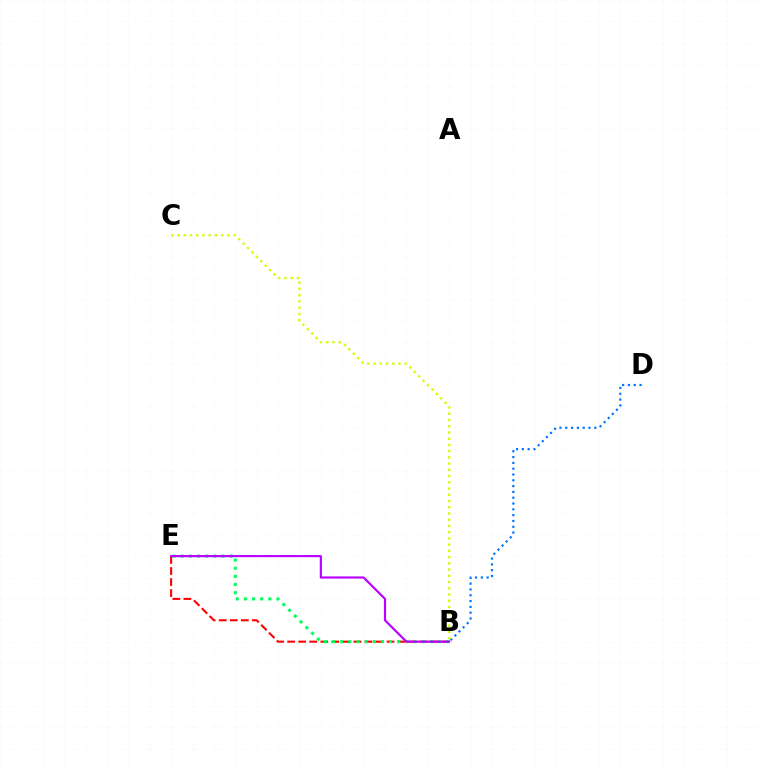{('B', 'E'): [{'color': '#ff0000', 'line_style': 'dashed', 'thickness': 1.5}, {'color': '#00ff5c', 'line_style': 'dotted', 'thickness': 2.21}, {'color': '#b900ff', 'line_style': 'solid', 'thickness': 1.55}], ('B', 'D'): [{'color': '#0074ff', 'line_style': 'dotted', 'thickness': 1.58}], ('B', 'C'): [{'color': '#d1ff00', 'line_style': 'dotted', 'thickness': 1.69}]}